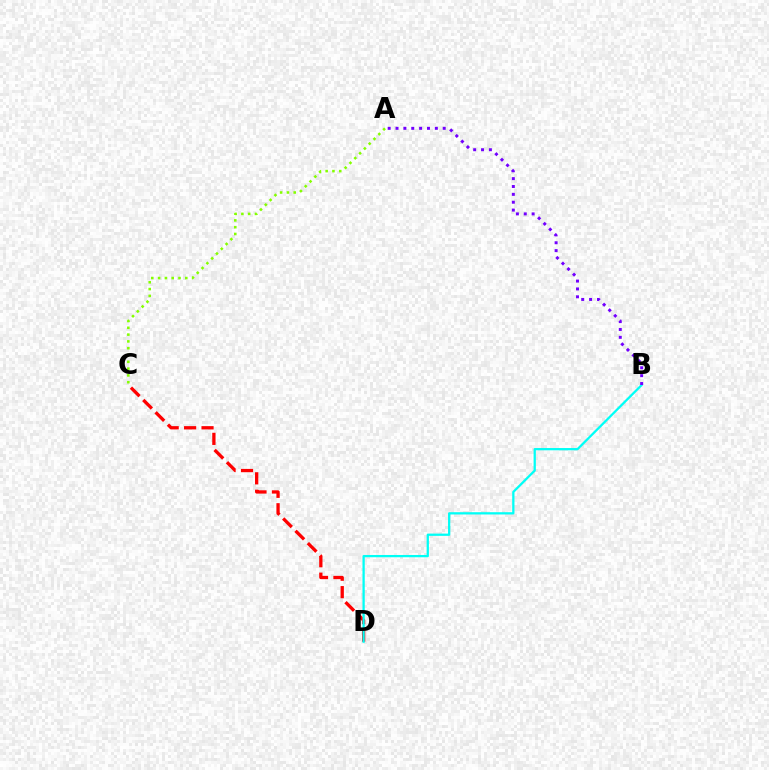{('A', 'C'): [{'color': '#84ff00', 'line_style': 'dotted', 'thickness': 1.85}], ('C', 'D'): [{'color': '#ff0000', 'line_style': 'dashed', 'thickness': 2.37}], ('B', 'D'): [{'color': '#00fff6', 'line_style': 'solid', 'thickness': 1.63}], ('A', 'B'): [{'color': '#7200ff', 'line_style': 'dotted', 'thickness': 2.14}]}